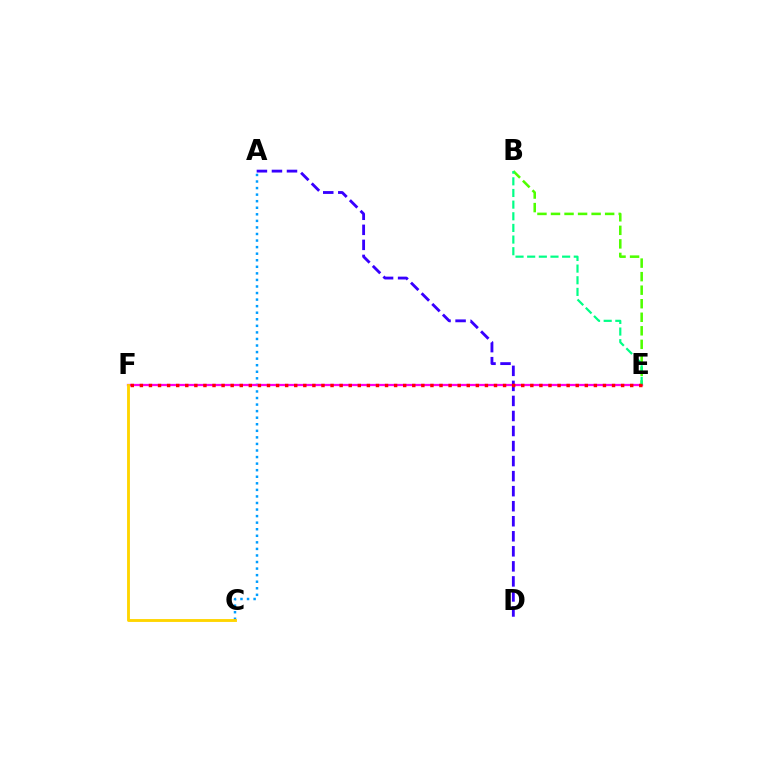{('A', 'C'): [{'color': '#009eff', 'line_style': 'dotted', 'thickness': 1.78}], ('E', 'F'): [{'color': '#ff00ed', 'line_style': 'solid', 'thickness': 1.62}, {'color': '#ff0000', 'line_style': 'dotted', 'thickness': 2.47}], ('B', 'E'): [{'color': '#4fff00', 'line_style': 'dashed', 'thickness': 1.84}, {'color': '#00ff86', 'line_style': 'dashed', 'thickness': 1.58}], ('C', 'F'): [{'color': '#ffd500', 'line_style': 'solid', 'thickness': 2.06}], ('A', 'D'): [{'color': '#3700ff', 'line_style': 'dashed', 'thickness': 2.04}]}